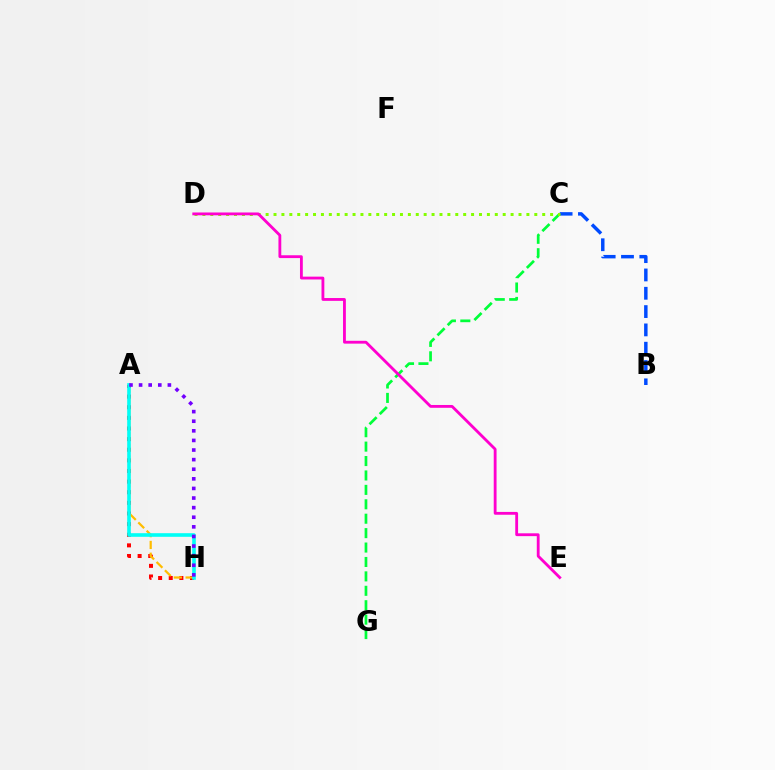{('A', 'H'): [{'color': '#ff0000', 'line_style': 'dotted', 'thickness': 2.89}, {'color': '#ffbd00', 'line_style': 'dashed', 'thickness': 1.6}, {'color': '#00fff6', 'line_style': 'solid', 'thickness': 2.6}, {'color': '#7200ff', 'line_style': 'dotted', 'thickness': 2.61}], ('C', 'G'): [{'color': '#00ff39', 'line_style': 'dashed', 'thickness': 1.96}], ('B', 'C'): [{'color': '#004bff', 'line_style': 'dashed', 'thickness': 2.49}], ('C', 'D'): [{'color': '#84ff00', 'line_style': 'dotted', 'thickness': 2.15}], ('D', 'E'): [{'color': '#ff00cf', 'line_style': 'solid', 'thickness': 2.04}]}